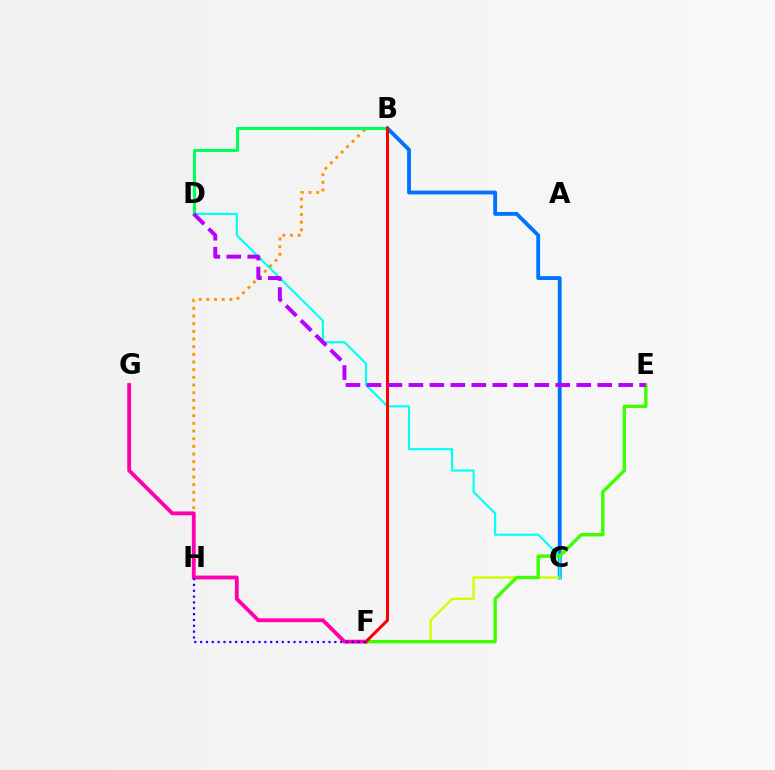{('B', 'C'): [{'color': '#0074ff', 'line_style': 'solid', 'thickness': 2.77}], ('C', 'F'): [{'color': '#d1ff00', 'line_style': 'solid', 'thickness': 1.75}], ('C', 'D'): [{'color': '#00fff6', 'line_style': 'solid', 'thickness': 1.54}], ('B', 'H'): [{'color': '#ff9400', 'line_style': 'dotted', 'thickness': 2.08}], ('B', 'D'): [{'color': '#00ff5c', 'line_style': 'solid', 'thickness': 2.23}], ('F', 'G'): [{'color': '#ff00ac', 'line_style': 'solid', 'thickness': 2.75}], ('E', 'F'): [{'color': '#3dff00', 'line_style': 'solid', 'thickness': 2.44}], ('B', 'F'): [{'color': '#ff0000', 'line_style': 'solid', 'thickness': 2.19}], ('D', 'E'): [{'color': '#b900ff', 'line_style': 'dashed', 'thickness': 2.85}], ('F', 'H'): [{'color': '#2500ff', 'line_style': 'dotted', 'thickness': 1.59}]}